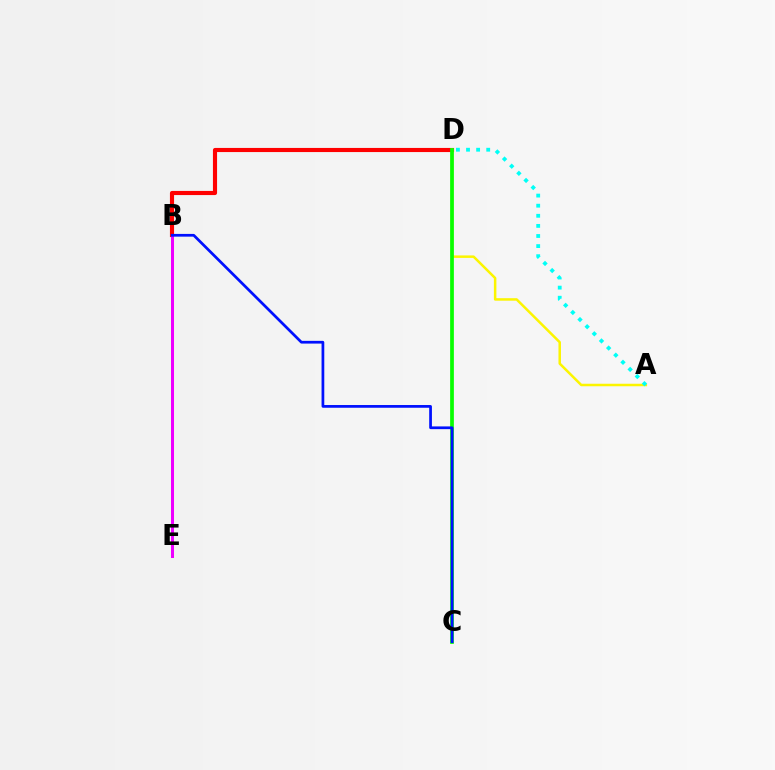{('B', 'D'): [{'color': '#ff0000', 'line_style': 'solid', 'thickness': 2.97}], ('B', 'E'): [{'color': '#ee00ff', 'line_style': 'solid', 'thickness': 2.17}], ('A', 'D'): [{'color': '#fcf500', 'line_style': 'solid', 'thickness': 1.8}, {'color': '#00fff6', 'line_style': 'dotted', 'thickness': 2.74}], ('C', 'D'): [{'color': '#08ff00', 'line_style': 'solid', 'thickness': 2.68}], ('B', 'C'): [{'color': '#0010ff', 'line_style': 'solid', 'thickness': 1.97}]}